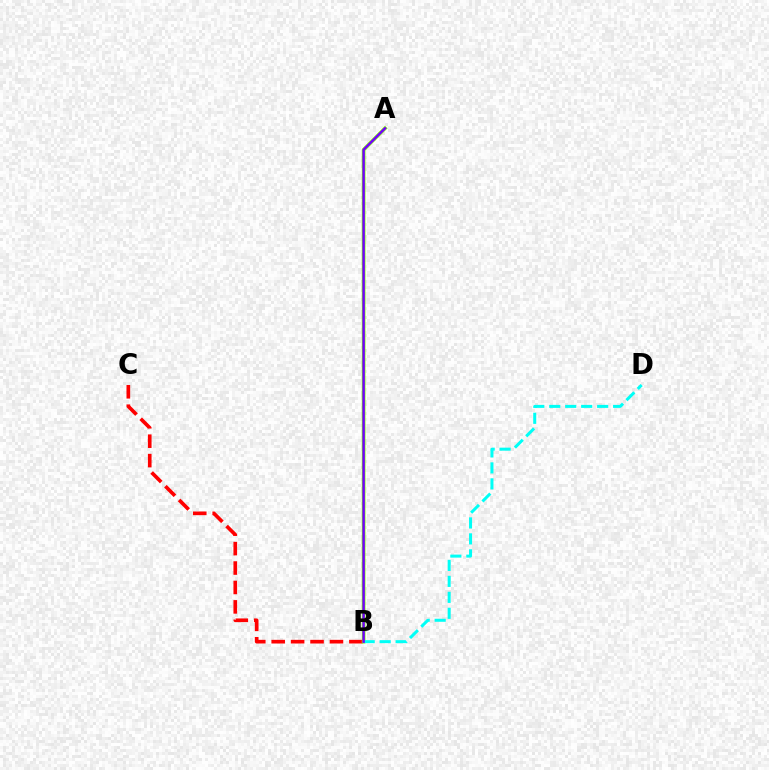{('B', 'C'): [{'color': '#ff0000', 'line_style': 'dashed', 'thickness': 2.64}], ('A', 'B'): [{'color': '#84ff00', 'line_style': 'solid', 'thickness': 2.64}, {'color': '#7200ff', 'line_style': 'solid', 'thickness': 1.77}], ('B', 'D'): [{'color': '#00fff6', 'line_style': 'dashed', 'thickness': 2.17}]}